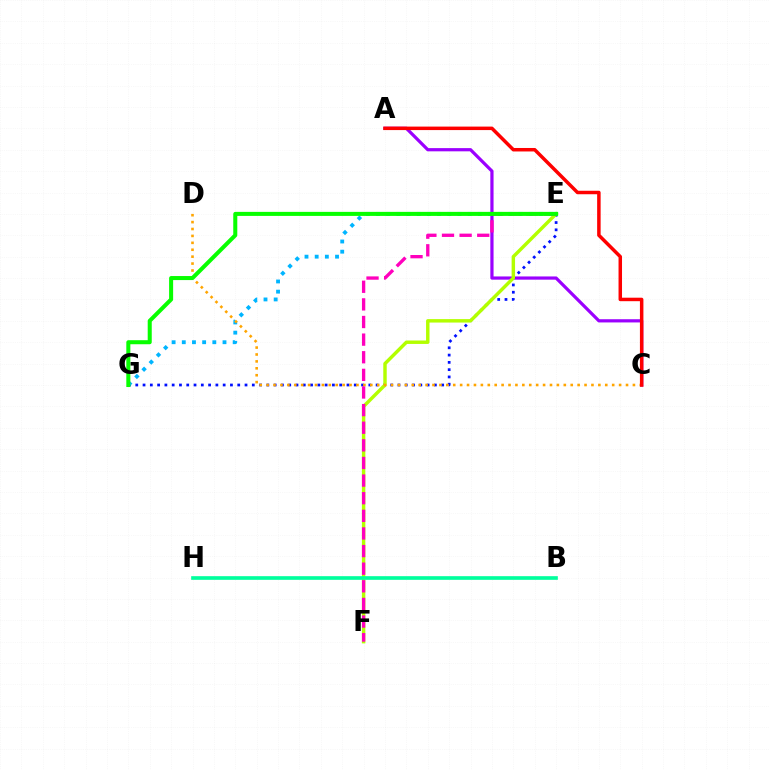{('A', 'C'): [{'color': '#9b00ff', 'line_style': 'solid', 'thickness': 2.31}, {'color': '#ff0000', 'line_style': 'solid', 'thickness': 2.51}], ('E', 'G'): [{'color': '#0010ff', 'line_style': 'dotted', 'thickness': 1.98}, {'color': '#00b5ff', 'line_style': 'dotted', 'thickness': 2.77}, {'color': '#08ff00', 'line_style': 'solid', 'thickness': 2.91}], ('E', 'F'): [{'color': '#b3ff00', 'line_style': 'solid', 'thickness': 2.48}, {'color': '#ff00bd', 'line_style': 'dashed', 'thickness': 2.39}], ('B', 'H'): [{'color': '#00ff9d', 'line_style': 'solid', 'thickness': 2.63}], ('C', 'D'): [{'color': '#ffa500', 'line_style': 'dotted', 'thickness': 1.88}]}